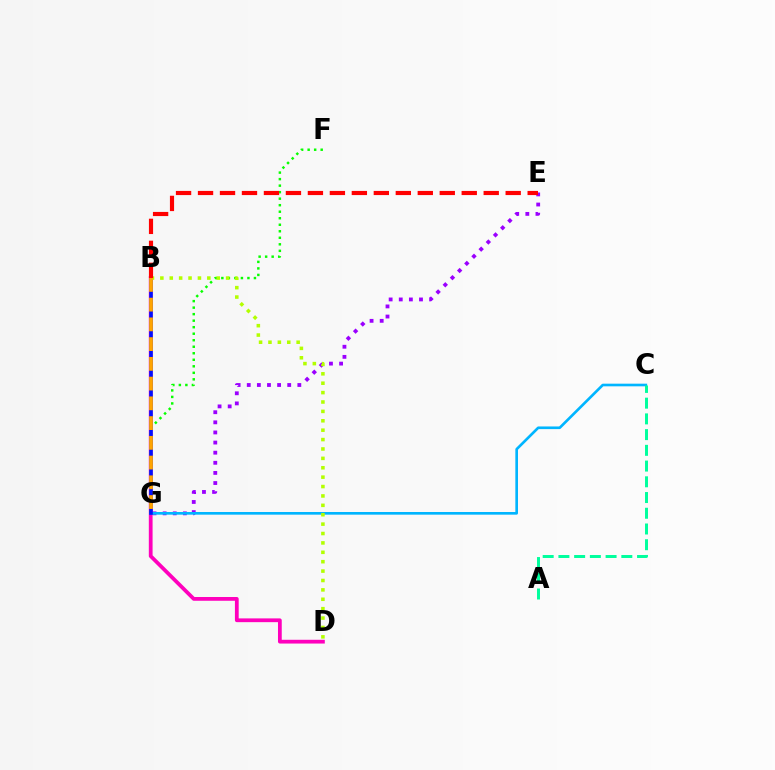{('E', 'G'): [{'color': '#9b00ff', 'line_style': 'dotted', 'thickness': 2.75}], ('B', 'D'): [{'color': '#ff00bd', 'line_style': 'solid', 'thickness': 2.71}, {'color': '#b3ff00', 'line_style': 'dotted', 'thickness': 2.55}], ('C', 'G'): [{'color': '#00b5ff', 'line_style': 'solid', 'thickness': 1.91}], ('F', 'G'): [{'color': '#08ff00', 'line_style': 'dotted', 'thickness': 1.77}], ('A', 'C'): [{'color': '#00ff9d', 'line_style': 'dashed', 'thickness': 2.14}], ('B', 'G'): [{'color': '#0010ff', 'line_style': 'solid', 'thickness': 2.58}, {'color': '#ffa500', 'line_style': 'dashed', 'thickness': 2.68}], ('B', 'E'): [{'color': '#ff0000', 'line_style': 'dashed', 'thickness': 2.99}]}